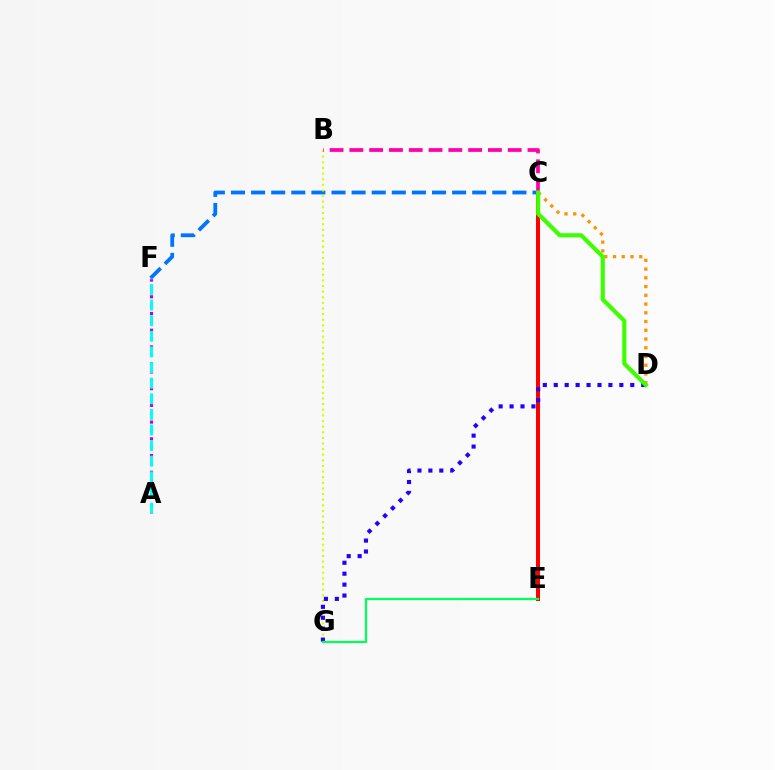{('C', 'E'): [{'color': '#ff0000', 'line_style': 'solid', 'thickness': 2.89}], ('C', 'F'): [{'color': '#0074ff', 'line_style': 'dashed', 'thickness': 2.73}], ('B', 'G'): [{'color': '#d1ff00', 'line_style': 'dotted', 'thickness': 1.53}], ('B', 'C'): [{'color': '#ff00ac', 'line_style': 'dashed', 'thickness': 2.69}], ('A', 'F'): [{'color': '#b900ff', 'line_style': 'dotted', 'thickness': 2.27}, {'color': '#00fff6', 'line_style': 'dashed', 'thickness': 2.12}], ('D', 'G'): [{'color': '#2500ff', 'line_style': 'dotted', 'thickness': 2.97}], ('C', 'D'): [{'color': '#ff9400', 'line_style': 'dotted', 'thickness': 2.38}, {'color': '#3dff00', 'line_style': 'solid', 'thickness': 2.98}], ('E', 'G'): [{'color': '#00ff5c', 'line_style': 'solid', 'thickness': 1.62}]}